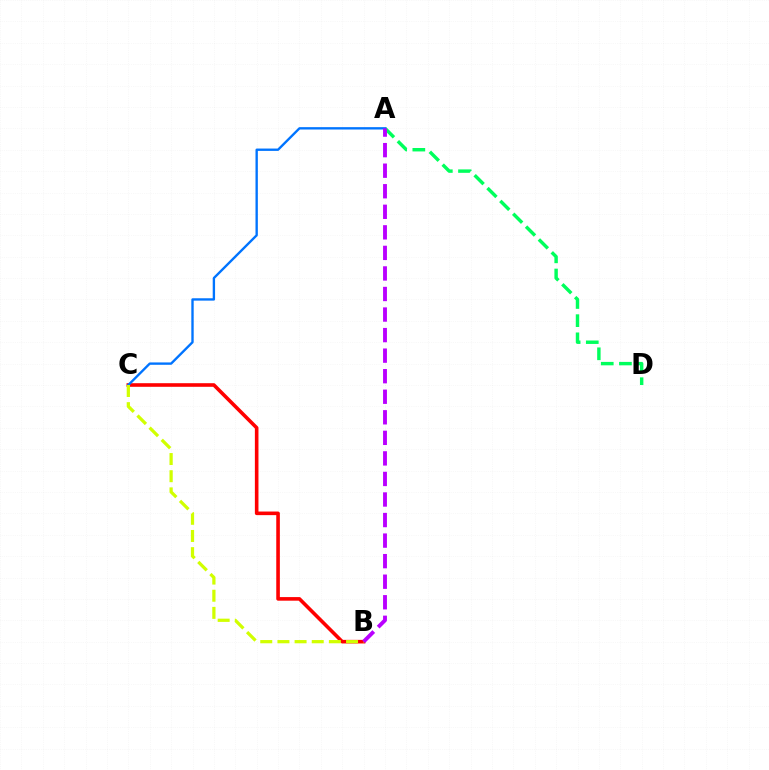{('B', 'C'): [{'color': '#ff0000', 'line_style': 'solid', 'thickness': 2.59}, {'color': '#d1ff00', 'line_style': 'dashed', 'thickness': 2.33}], ('A', 'D'): [{'color': '#00ff5c', 'line_style': 'dashed', 'thickness': 2.47}], ('A', 'C'): [{'color': '#0074ff', 'line_style': 'solid', 'thickness': 1.7}], ('A', 'B'): [{'color': '#b900ff', 'line_style': 'dashed', 'thickness': 2.79}]}